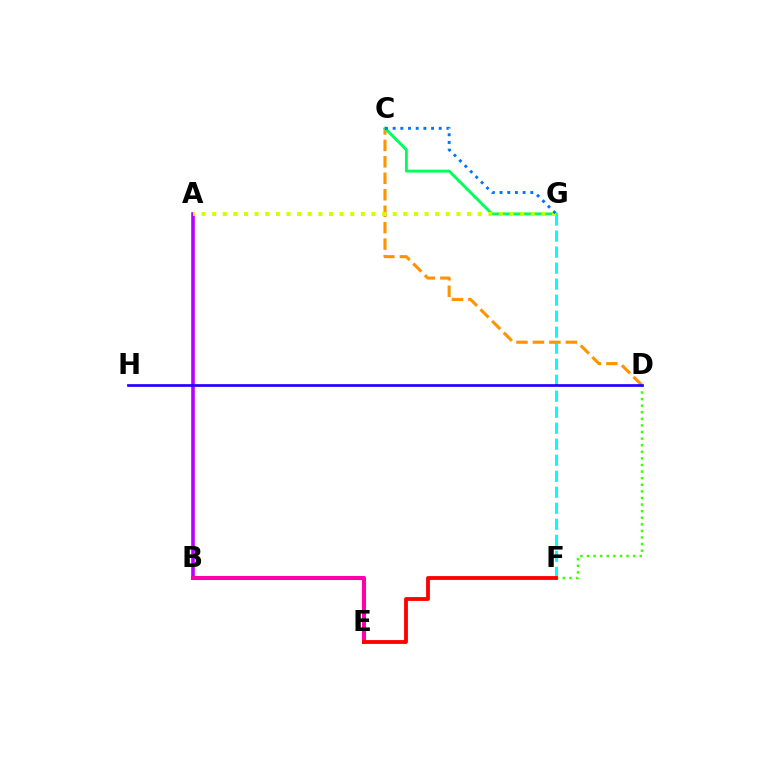{('F', 'G'): [{'color': '#00fff6', 'line_style': 'dashed', 'thickness': 2.18}], ('A', 'B'): [{'color': '#b900ff', 'line_style': 'solid', 'thickness': 2.59}], ('C', 'D'): [{'color': '#ff9400', 'line_style': 'dashed', 'thickness': 2.24}], ('C', 'G'): [{'color': '#00ff5c', 'line_style': 'solid', 'thickness': 2.08}, {'color': '#0074ff', 'line_style': 'dotted', 'thickness': 2.09}], ('D', 'F'): [{'color': '#3dff00', 'line_style': 'dotted', 'thickness': 1.79}], ('A', 'G'): [{'color': '#d1ff00', 'line_style': 'dotted', 'thickness': 2.89}], ('D', 'H'): [{'color': '#2500ff', 'line_style': 'solid', 'thickness': 1.95}], ('B', 'E'): [{'color': '#ff00ac', 'line_style': 'solid', 'thickness': 2.91}], ('E', 'F'): [{'color': '#ff0000', 'line_style': 'solid', 'thickness': 2.75}]}